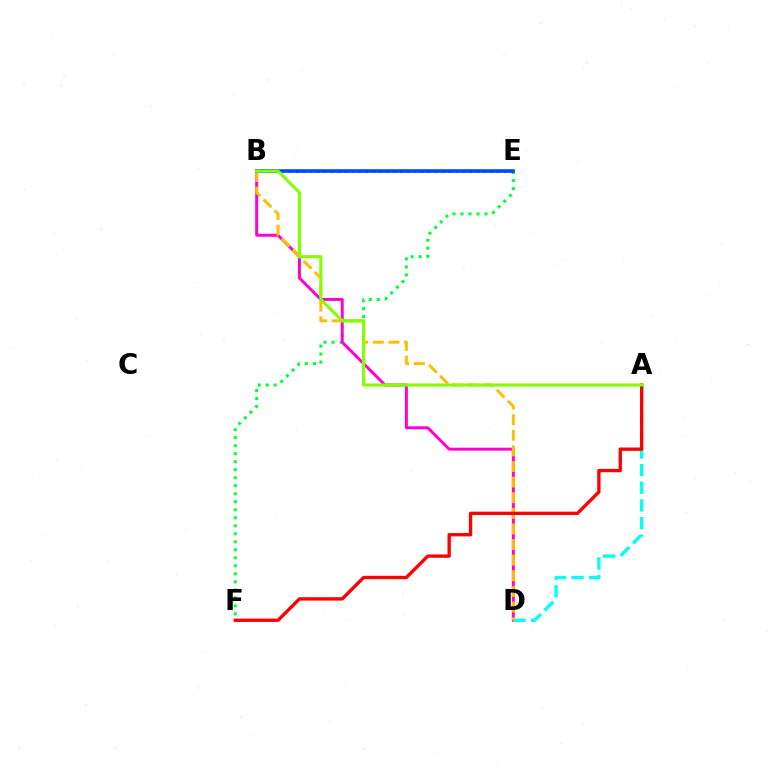{('E', 'F'): [{'color': '#00ff39', 'line_style': 'dotted', 'thickness': 2.18}], ('B', 'D'): [{'color': '#ff00cf', 'line_style': 'solid', 'thickness': 2.12}, {'color': '#ffbd00', 'line_style': 'dashed', 'thickness': 2.12}], ('A', 'D'): [{'color': '#00fff6', 'line_style': 'dashed', 'thickness': 2.4}], ('B', 'E'): [{'color': '#7200ff', 'line_style': 'dotted', 'thickness': 1.88}, {'color': '#004bff', 'line_style': 'solid', 'thickness': 2.61}], ('A', 'F'): [{'color': '#ff0000', 'line_style': 'solid', 'thickness': 2.41}], ('A', 'B'): [{'color': '#84ff00', 'line_style': 'solid', 'thickness': 2.24}]}